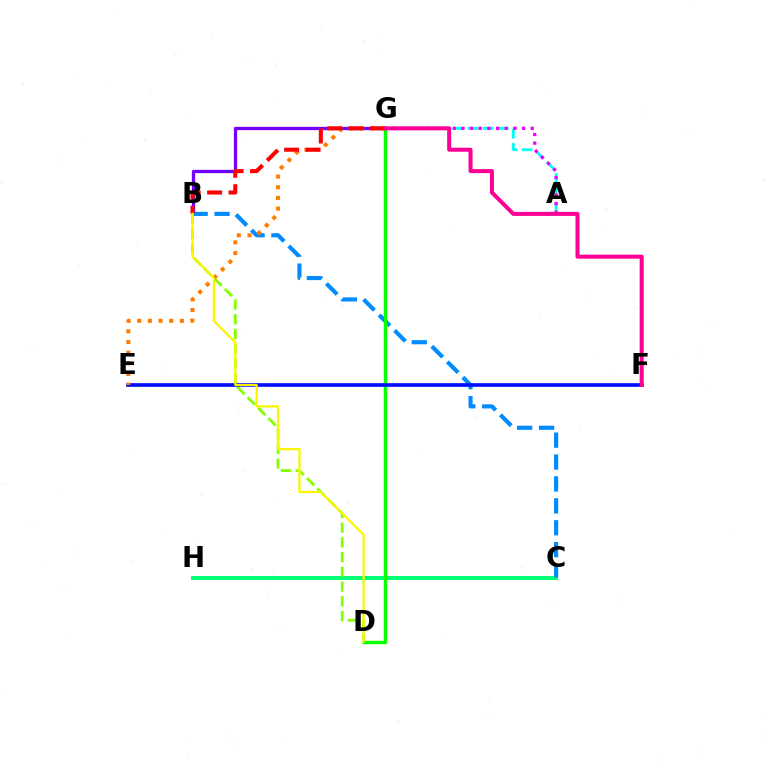{('B', 'G'): [{'color': '#7200ff', 'line_style': 'solid', 'thickness': 2.36}, {'color': '#ff0000', 'line_style': 'dashed', 'thickness': 2.91}], ('C', 'H'): [{'color': '#00ff74', 'line_style': 'solid', 'thickness': 2.82}], ('A', 'G'): [{'color': '#00fff6', 'line_style': 'dashed', 'thickness': 2.05}, {'color': '#ee00ff', 'line_style': 'dotted', 'thickness': 2.35}], ('B', 'C'): [{'color': '#008cff', 'line_style': 'dashed', 'thickness': 2.98}], ('B', 'D'): [{'color': '#84ff00', 'line_style': 'dashed', 'thickness': 2.0}, {'color': '#fcf500', 'line_style': 'solid', 'thickness': 1.64}], ('D', 'G'): [{'color': '#08ff00', 'line_style': 'solid', 'thickness': 2.48}], ('E', 'F'): [{'color': '#0010ff', 'line_style': 'solid', 'thickness': 2.65}], ('E', 'G'): [{'color': '#ff7c00', 'line_style': 'dotted', 'thickness': 2.9}], ('F', 'G'): [{'color': '#ff0094', 'line_style': 'solid', 'thickness': 2.9}]}